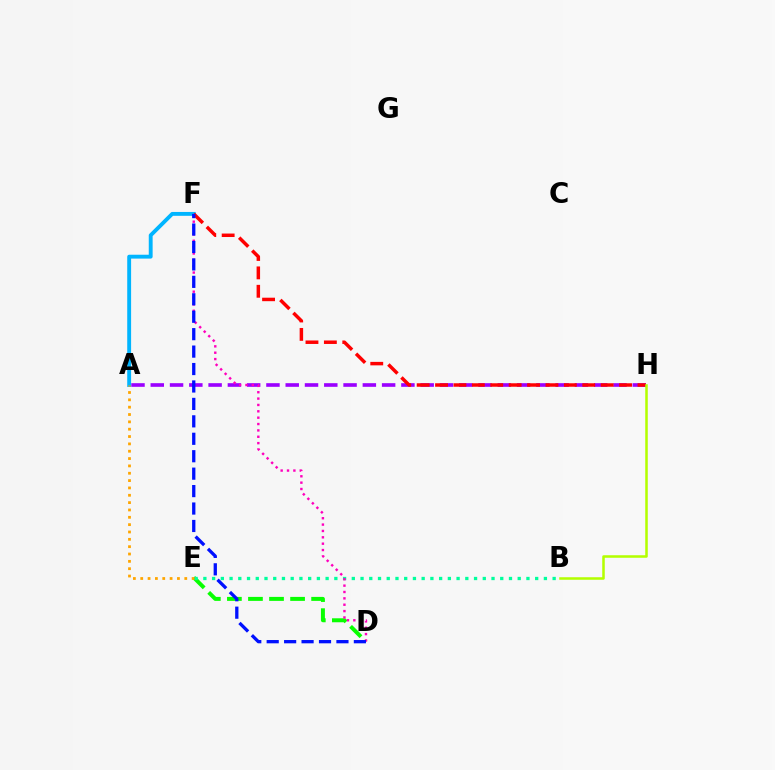{('D', 'E'): [{'color': '#08ff00', 'line_style': 'dashed', 'thickness': 2.86}], ('B', 'E'): [{'color': '#00ff9d', 'line_style': 'dotted', 'thickness': 2.37}], ('A', 'H'): [{'color': '#9b00ff', 'line_style': 'dashed', 'thickness': 2.62}], ('A', 'F'): [{'color': '#00b5ff', 'line_style': 'solid', 'thickness': 2.79}], ('D', 'F'): [{'color': '#ff00bd', 'line_style': 'dotted', 'thickness': 1.73}, {'color': '#0010ff', 'line_style': 'dashed', 'thickness': 2.37}], ('F', 'H'): [{'color': '#ff0000', 'line_style': 'dashed', 'thickness': 2.5}], ('A', 'E'): [{'color': '#ffa500', 'line_style': 'dotted', 'thickness': 1.99}], ('B', 'H'): [{'color': '#b3ff00', 'line_style': 'solid', 'thickness': 1.83}]}